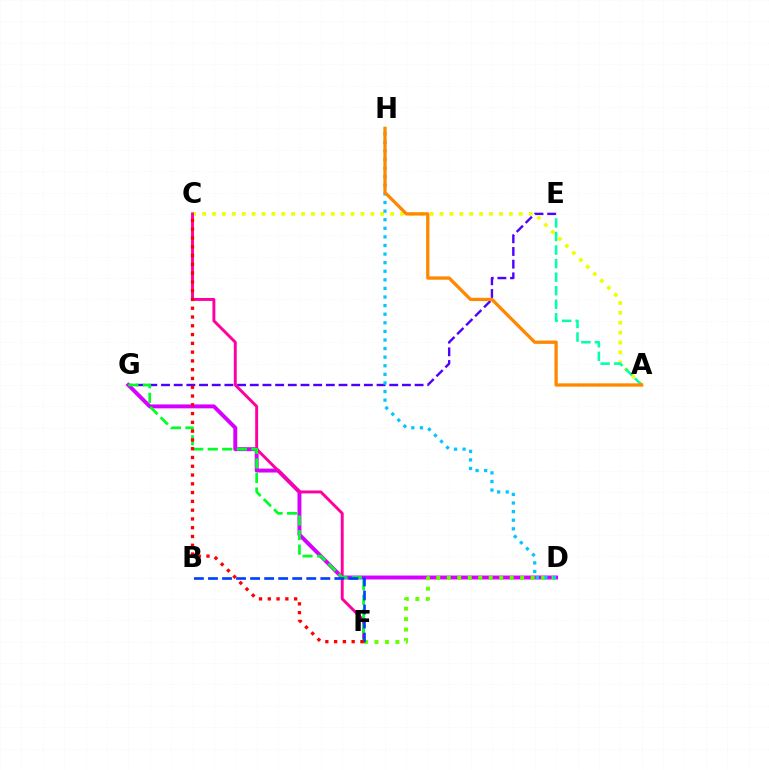{('E', 'G'): [{'color': '#4f00ff', 'line_style': 'dashed', 'thickness': 1.72}], ('A', 'C'): [{'color': '#eeff00', 'line_style': 'dotted', 'thickness': 2.69}], ('D', 'G'): [{'color': '#d600ff', 'line_style': 'solid', 'thickness': 2.82}], ('C', 'F'): [{'color': '#ff00a0', 'line_style': 'solid', 'thickness': 2.1}, {'color': '#ff0000', 'line_style': 'dotted', 'thickness': 2.39}], ('F', 'G'): [{'color': '#00ff27', 'line_style': 'dashed', 'thickness': 1.98}], ('A', 'E'): [{'color': '#00ffaf', 'line_style': 'dashed', 'thickness': 1.84}], ('D', 'F'): [{'color': '#66ff00', 'line_style': 'dotted', 'thickness': 2.85}], ('D', 'H'): [{'color': '#00c7ff', 'line_style': 'dotted', 'thickness': 2.33}], ('A', 'H'): [{'color': '#ff8800', 'line_style': 'solid', 'thickness': 2.38}], ('B', 'F'): [{'color': '#003fff', 'line_style': 'dashed', 'thickness': 1.91}]}